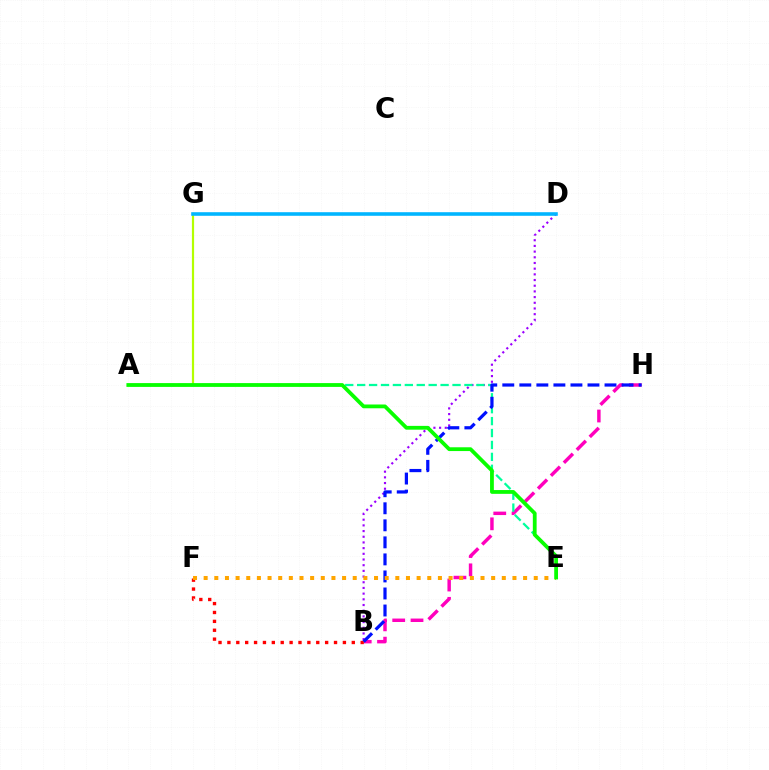{('B', 'D'): [{'color': '#9b00ff', 'line_style': 'dotted', 'thickness': 1.55}], ('A', 'G'): [{'color': '#b3ff00', 'line_style': 'solid', 'thickness': 1.59}], ('B', 'H'): [{'color': '#ff00bd', 'line_style': 'dashed', 'thickness': 2.49}, {'color': '#0010ff', 'line_style': 'dashed', 'thickness': 2.31}], ('A', 'E'): [{'color': '#00ff9d', 'line_style': 'dashed', 'thickness': 1.62}, {'color': '#08ff00', 'line_style': 'solid', 'thickness': 2.73}], ('B', 'F'): [{'color': '#ff0000', 'line_style': 'dotted', 'thickness': 2.41}], ('E', 'F'): [{'color': '#ffa500', 'line_style': 'dotted', 'thickness': 2.89}], ('D', 'G'): [{'color': '#00b5ff', 'line_style': 'solid', 'thickness': 2.58}]}